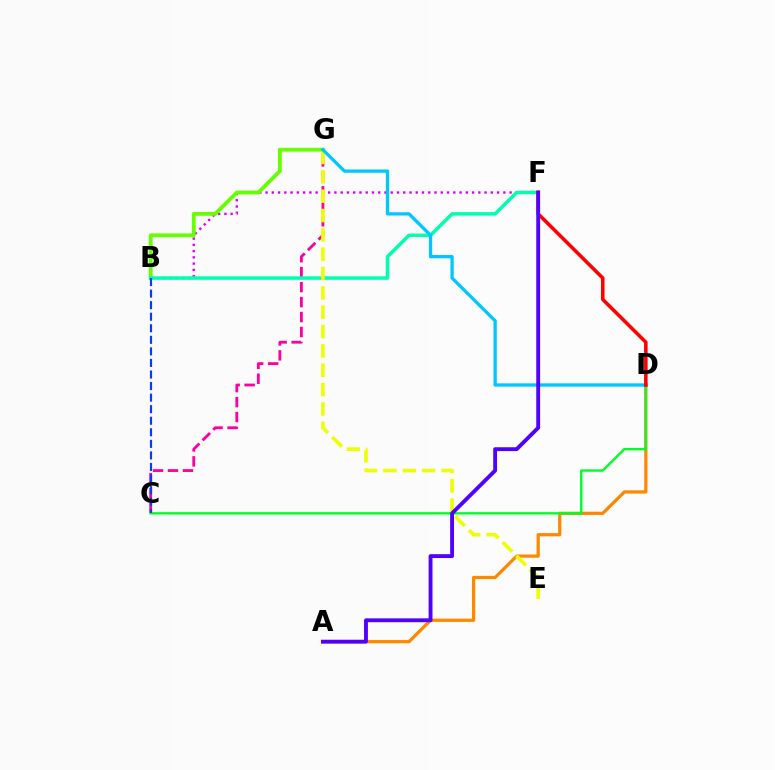{('B', 'F'): [{'color': '#d600ff', 'line_style': 'dotted', 'thickness': 1.7}, {'color': '#00ffaf', 'line_style': 'solid', 'thickness': 2.51}], ('A', 'D'): [{'color': '#ff8800', 'line_style': 'solid', 'thickness': 2.33}], ('C', 'G'): [{'color': '#ff00a0', 'line_style': 'dashed', 'thickness': 2.03}], ('C', 'D'): [{'color': '#00ff27', 'line_style': 'solid', 'thickness': 1.73}], ('B', 'G'): [{'color': '#66ff00', 'line_style': 'solid', 'thickness': 2.73}], ('E', 'G'): [{'color': '#eeff00', 'line_style': 'dashed', 'thickness': 2.63}], ('B', 'C'): [{'color': '#003fff', 'line_style': 'dashed', 'thickness': 1.57}], ('D', 'G'): [{'color': '#00c7ff', 'line_style': 'solid', 'thickness': 2.37}], ('D', 'F'): [{'color': '#ff0000', 'line_style': 'solid', 'thickness': 2.56}], ('A', 'F'): [{'color': '#4f00ff', 'line_style': 'solid', 'thickness': 2.78}]}